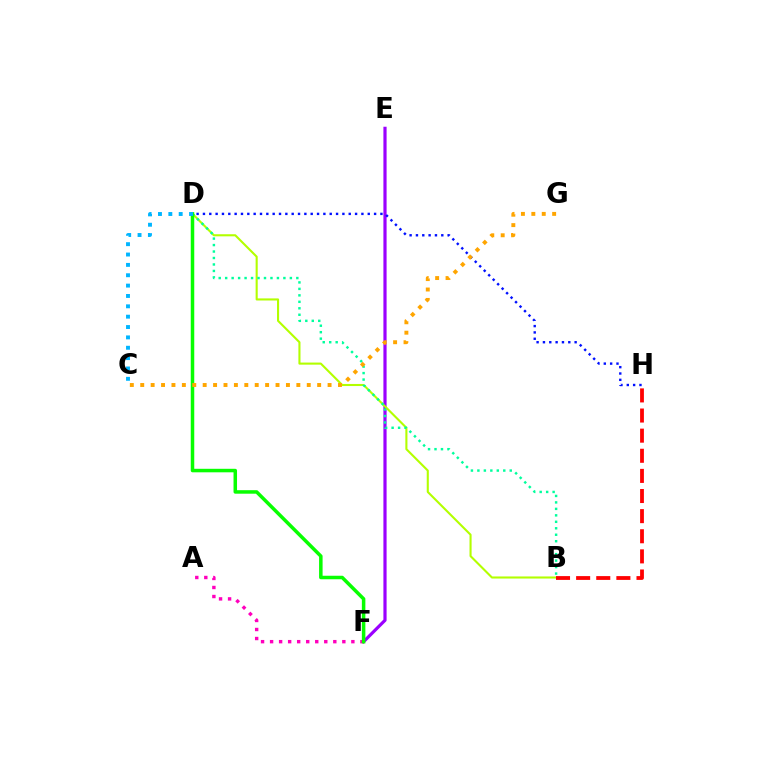{('E', 'F'): [{'color': '#9b00ff', 'line_style': 'solid', 'thickness': 2.29}], ('B', 'D'): [{'color': '#b3ff00', 'line_style': 'solid', 'thickness': 1.51}, {'color': '#00ff9d', 'line_style': 'dotted', 'thickness': 1.76}], ('B', 'H'): [{'color': '#ff0000', 'line_style': 'dashed', 'thickness': 2.73}], ('A', 'F'): [{'color': '#ff00bd', 'line_style': 'dotted', 'thickness': 2.45}], ('D', 'H'): [{'color': '#0010ff', 'line_style': 'dotted', 'thickness': 1.72}], ('D', 'F'): [{'color': '#08ff00', 'line_style': 'solid', 'thickness': 2.53}], ('C', 'G'): [{'color': '#ffa500', 'line_style': 'dotted', 'thickness': 2.83}], ('C', 'D'): [{'color': '#00b5ff', 'line_style': 'dotted', 'thickness': 2.81}]}